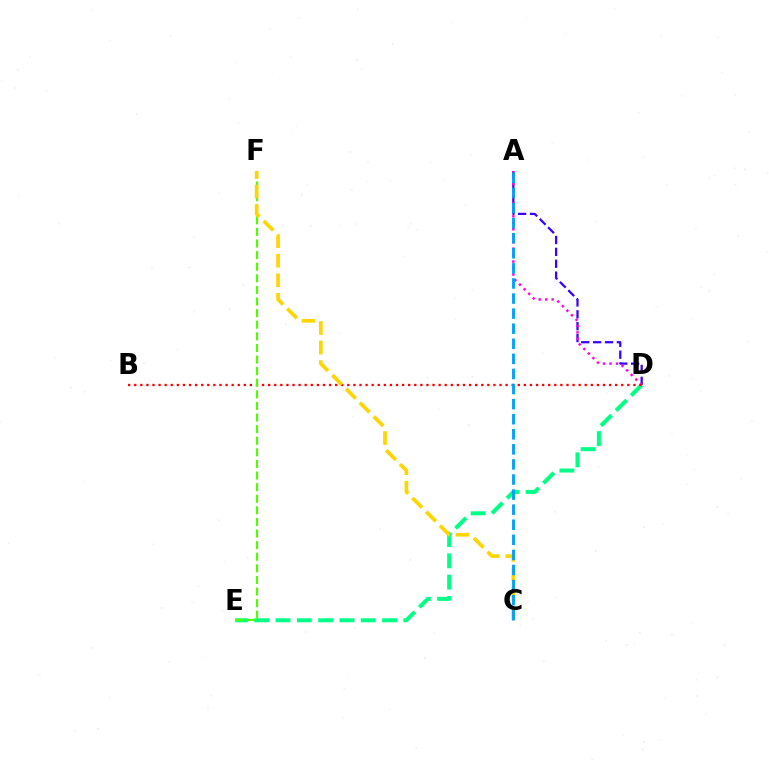{('D', 'E'): [{'color': '#00ff86', 'line_style': 'dashed', 'thickness': 2.89}], ('A', 'D'): [{'color': '#3700ff', 'line_style': 'dashed', 'thickness': 1.61}, {'color': '#ff00ed', 'line_style': 'dotted', 'thickness': 1.76}], ('B', 'D'): [{'color': '#ff0000', 'line_style': 'dotted', 'thickness': 1.65}], ('E', 'F'): [{'color': '#4fff00', 'line_style': 'dashed', 'thickness': 1.58}], ('C', 'F'): [{'color': '#ffd500', 'line_style': 'dashed', 'thickness': 2.65}], ('A', 'C'): [{'color': '#009eff', 'line_style': 'dashed', 'thickness': 2.05}]}